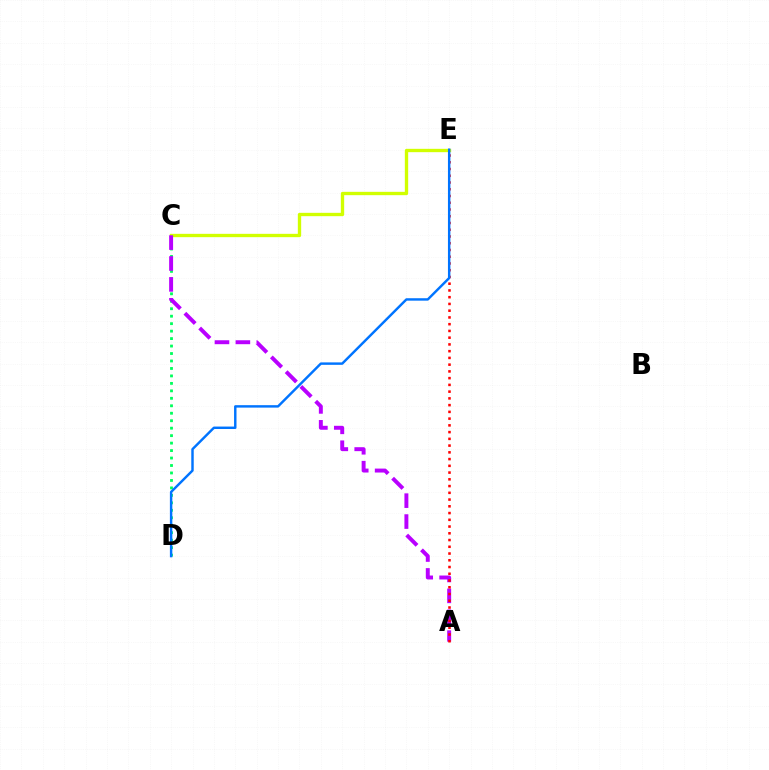{('C', 'D'): [{'color': '#00ff5c', 'line_style': 'dotted', 'thickness': 2.03}], ('C', 'E'): [{'color': '#d1ff00', 'line_style': 'solid', 'thickness': 2.41}], ('A', 'C'): [{'color': '#b900ff', 'line_style': 'dashed', 'thickness': 2.84}], ('A', 'E'): [{'color': '#ff0000', 'line_style': 'dotted', 'thickness': 1.83}], ('D', 'E'): [{'color': '#0074ff', 'line_style': 'solid', 'thickness': 1.76}]}